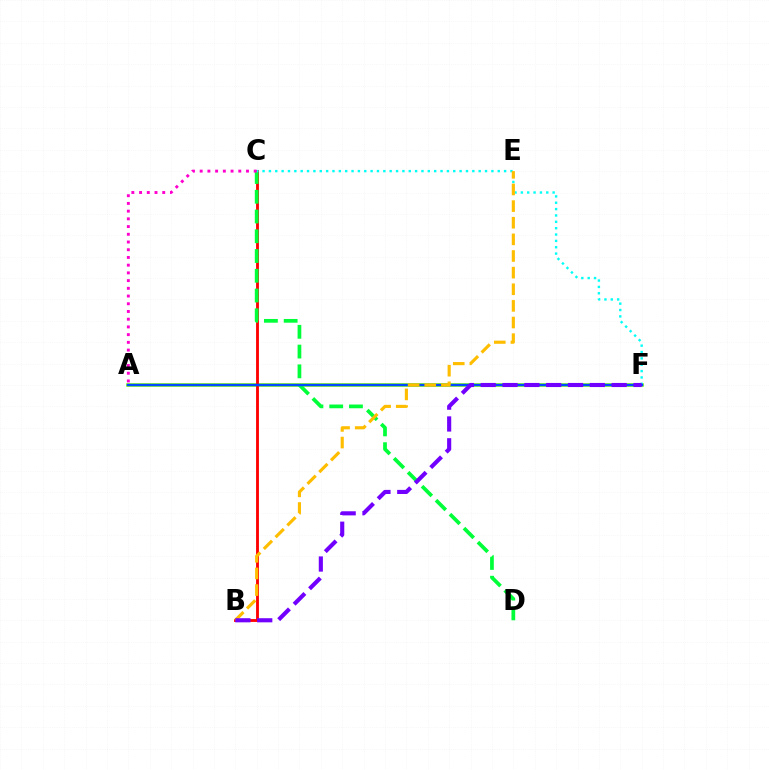{('A', 'F'): [{'color': '#84ff00', 'line_style': 'solid', 'thickness': 2.58}, {'color': '#004bff', 'line_style': 'solid', 'thickness': 1.75}], ('B', 'C'): [{'color': '#ff0000', 'line_style': 'solid', 'thickness': 2.05}], ('C', 'D'): [{'color': '#00ff39', 'line_style': 'dashed', 'thickness': 2.68}], ('C', 'F'): [{'color': '#00fff6', 'line_style': 'dotted', 'thickness': 1.73}], ('B', 'E'): [{'color': '#ffbd00', 'line_style': 'dashed', 'thickness': 2.26}], ('B', 'F'): [{'color': '#7200ff', 'line_style': 'dashed', 'thickness': 2.97}], ('A', 'C'): [{'color': '#ff00cf', 'line_style': 'dotted', 'thickness': 2.1}]}